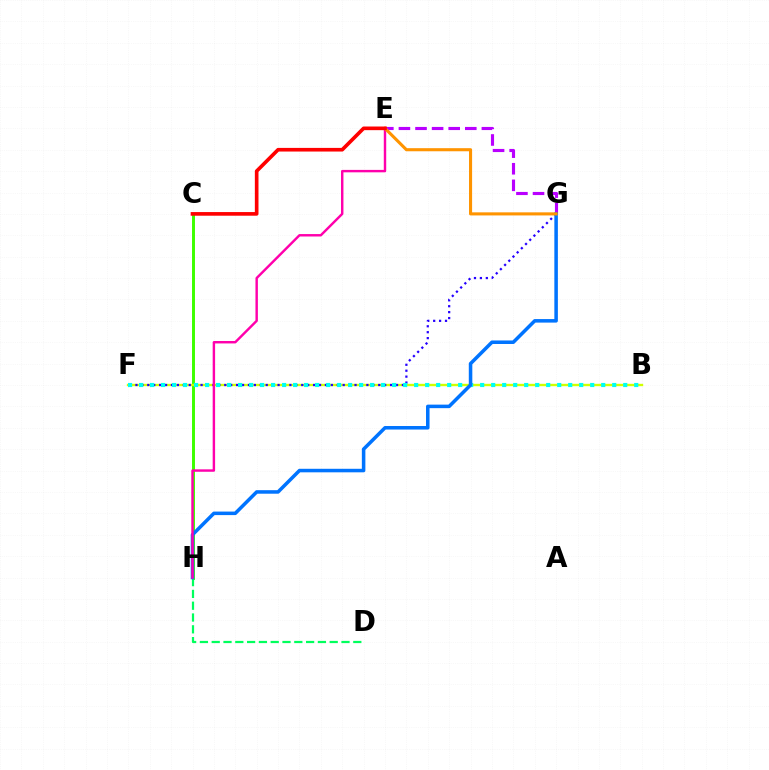{('C', 'H'): [{'color': '#3dff00', 'line_style': 'solid', 'thickness': 2.13}], ('B', 'F'): [{'color': '#d1ff00', 'line_style': 'solid', 'thickness': 1.71}, {'color': '#00fff6', 'line_style': 'dotted', 'thickness': 2.99}], ('E', 'G'): [{'color': '#b900ff', 'line_style': 'dashed', 'thickness': 2.25}, {'color': '#ff9400', 'line_style': 'solid', 'thickness': 2.22}], ('D', 'H'): [{'color': '#00ff5c', 'line_style': 'dashed', 'thickness': 1.6}], ('F', 'G'): [{'color': '#2500ff', 'line_style': 'dotted', 'thickness': 1.61}], ('G', 'H'): [{'color': '#0074ff', 'line_style': 'solid', 'thickness': 2.54}], ('E', 'H'): [{'color': '#ff00ac', 'line_style': 'solid', 'thickness': 1.75}], ('C', 'E'): [{'color': '#ff0000', 'line_style': 'solid', 'thickness': 2.62}]}